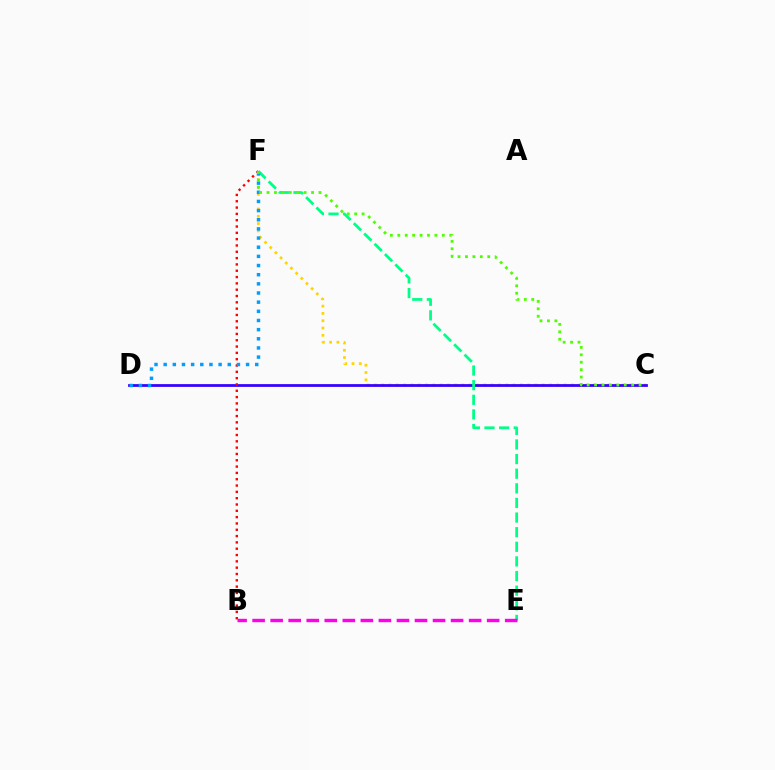{('C', 'F'): [{'color': '#ffd500', 'line_style': 'dotted', 'thickness': 1.98}, {'color': '#4fff00', 'line_style': 'dotted', 'thickness': 2.02}], ('C', 'D'): [{'color': '#3700ff', 'line_style': 'solid', 'thickness': 1.99}], ('E', 'F'): [{'color': '#00ff86', 'line_style': 'dashed', 'thickness': 1.99}], ('B', 'E'): [{'color': '#ff00ed', 'line_style': 'dashed', 'thickness': 2.45}], ('B', 'F'): [{'color': '#ff0000', 'line_style': 'dotted', 'thickness': 1.72}], ('D', 'F'): [{'color': '#009eff', 'line_style': 'dotted', 'thickness': 2.49}]}